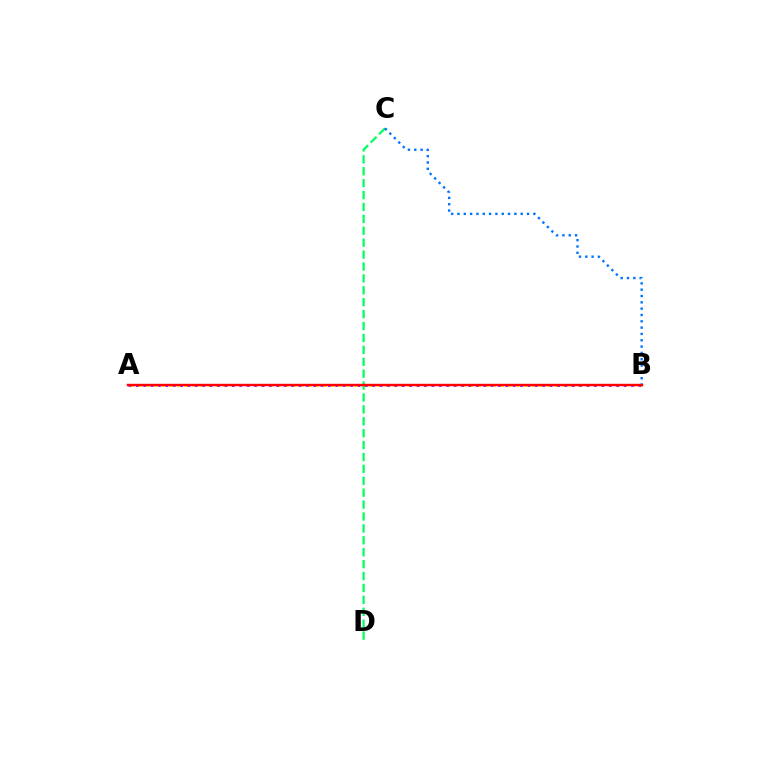{('A', 'B'): [{'color': '#d1ff00', 'line_style': 'dotted', 'thickness': 2.09}, {'color': '#b900ff', 'line_style': 'dotted', 'thickness': 2.01}, {'color': '#ff0000', 'line_style': 'solid', 'thickness': 1.74}], ('C', 'D'): [{'color': '#00ff5c', 'line_style': 'dashed', 'thickness': 1.62}], ('B', 'C'): [{'color': '#0074ff', 'line_style': 'dotted', 'thickness': 1.72}]}